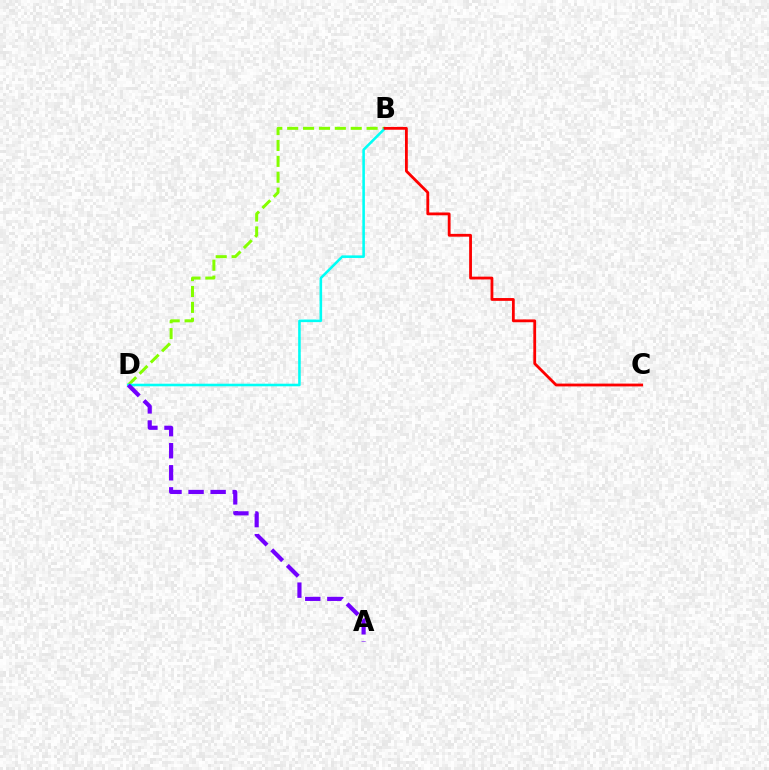{('B', 'D'): [{'color': '#84ff00', 'line_style': 'dashed', 'thickness': 2.16}, {'color': '#00fff6', 'line_style': 'solid', 'thickness': 1.85}], ('A', 'D'): [{'color': '#7200ff', 'line_style': 'dashed', 'thickness': 3.0}], ('B', 'C'): [{'color': '#ff0000', 'line_style': 'solid', 'thickness': 2.02}]}